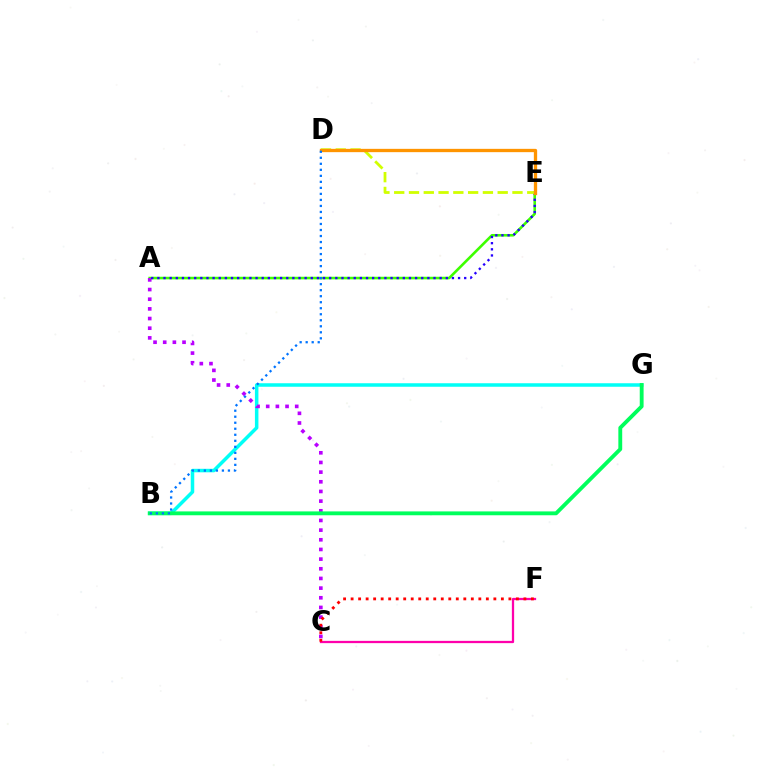{('B', 'G'): [{'color': '#00fff6', 'line_style': 'solid', 'thickness': 2.52}, {'color': '#00ff5c', 'line_style': 'solid', 'thickness': 2.78}], ('A', 'E'): [{'color': '#3dff00', 'line_style': 'solid', 'thickness': 1.88}, {'color': '#2500ff', 'line_style': 'dotted', 'thickness': 1.67}], ('A', 'C'): [{'color': '#b900ff', 'line_style': 'dotted', 'thickness': 2.63}], ('C', 'F'): [{'color': '#ff00ac', 'line_style': 'solid', 'thickness': 1.63}, {'color': '#ff0000', 'line_style': 'dotted', 'thickness': 2.04}], ('D', 'E'): [{'color': '#d1ff00', 'line_style': 'dashed', 'thickness': 2.01}, {'color': '#ff9400', 'line_style': 'solid', 'thickness': 2.38}], ('B', 'D'): [{'color': '#0074ff', 'line_style': 'dotted', 'thickness': 1.63}]}